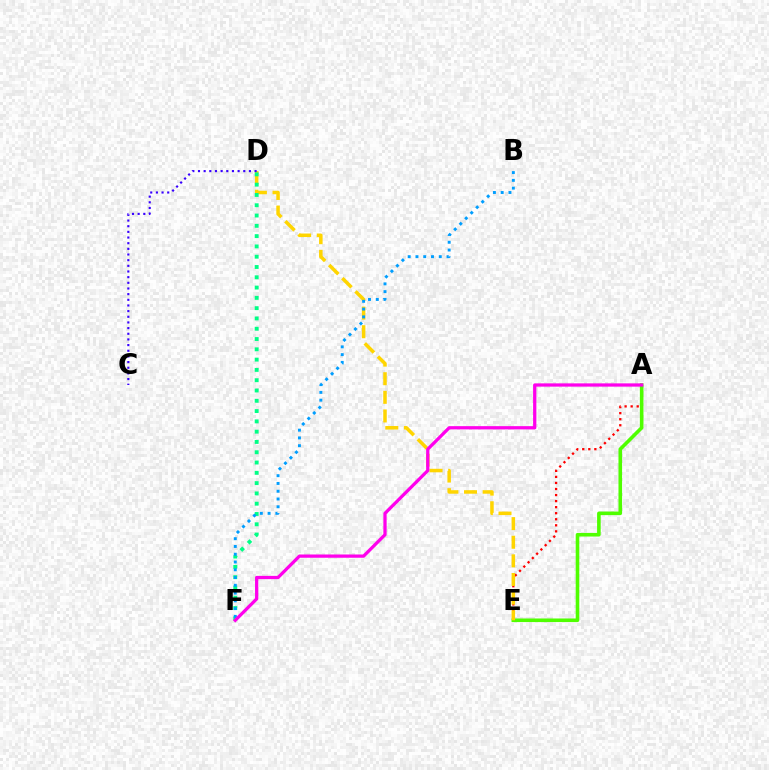{('A', 'E'): [{'color': '#ff0000', 'line_style': 'dotted', 'thickness': 1.64}, {'color': '#4fff00', 'line_style': 'solid', 'thickness': 2.59}], ('D', 'E'): [{'color': '#ffd500', 'line_style': 'dashed', 'thickness': 2.53}], ('C', 'D'): [{'color': '#3700ff', 'line_style': 'dotted', 'thickness': 1.54}], ('D', 'F'): [{'color': '#00ff86', 'line_style': 'dotted', 'thickness': 2.8}], ('B', 'F'): [{'color': '#009eff', 'line_style': 'dotted', 'thickness': 2.11}], ('A', 'F'): [{'color': '#ff00ed', 'line_style': 'solid', 'thickness': 2.34}]}